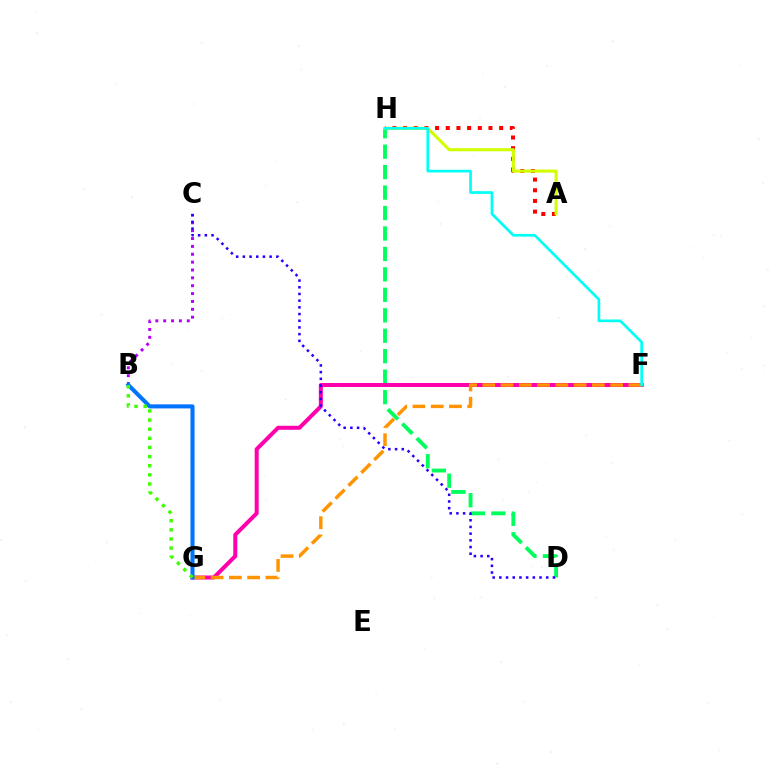{('A', 'H'): [{'color': '#ff0000', 'line_style': 'dotted', 'thickness': 2.9}, {'color': '#d1ff00', 'line_style': 'solid', 'thickness': 2.22}], ('D', 'H'): [{'color': '#00ff5c', 'line_style': 'dashed', 'thickness': 2.78}], ('B', 'C'): [{'color': '#b900ff', 'line_style': 'dotted', 'thickness': 2.14}], ('F', 'G'): [{'color': '#ff00ac', 'line_style': 'solid', 'thickness': 2.88}, {'color': '#ff9400', 'line_style': 'dashed', 'thickness': 2.48}], ('C', 'D'): [{'color': '#2500ff', 'line_style': 'dotted', 'thickness': 1.82}], ('B', 'G'): [{'color': '#0074ff', 'line_style': 'solid', 'thickness': 2.92}, {'color': '#3dff00', 'line_style': 'dotted', 'thickness': 2.48}], ('F', 'H'): [{'color': '#00fff6', 'line_style': 'solid', 'thickness': 1.93}]}